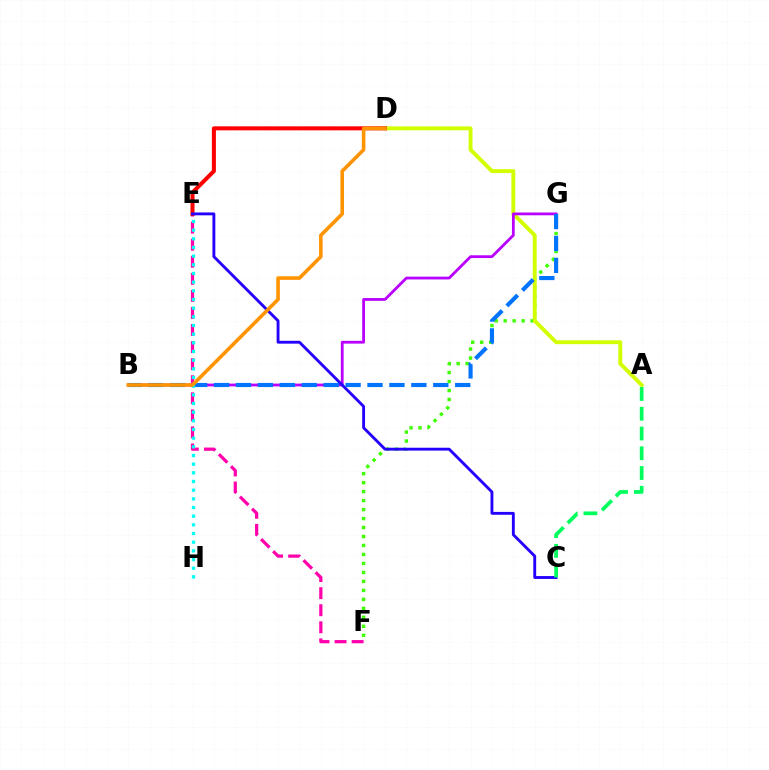{('F', 'G'): [{'color': '#3dff00', 'line_style': 'dotted', 'thickness': 2.44}], ('A', 'D'): [{'color': '#d1ff00', 'line_style': 'solid', 'thickness': 2.81}], ('E', 'F'): [{'color': '#ff00ac', 'line_style': 'dashed', 'thickness': 2.32}], ('D', 'E'): [{'color': '#ff0000', 'line_style': 'solid', 'thickness': 2.9}], ('B', 'G'): [{'color': '#b900ff', 'line_style': 'solid', 'thickness': 2.0}, {'color': '#0074ff', 'line_style': 'dashed', 'thickness': 2.98}], ('C', 'E'): [{'color': '#2500ff', 'line_style': 'solid', 'thickness': 2.07}], ('E', 'H'): [{'color': '#00fff6', 'line_style': 'dotted', 'thickness': 2.36}], ('A', 'C'): [{'color': '#00ff5c', 'line_style': 'dashed', 'thickness': 2.68}], ('B', 'D'): [{'color': '#ff9400', 'line_style': 'solid', 'thickness': 2.59}]}